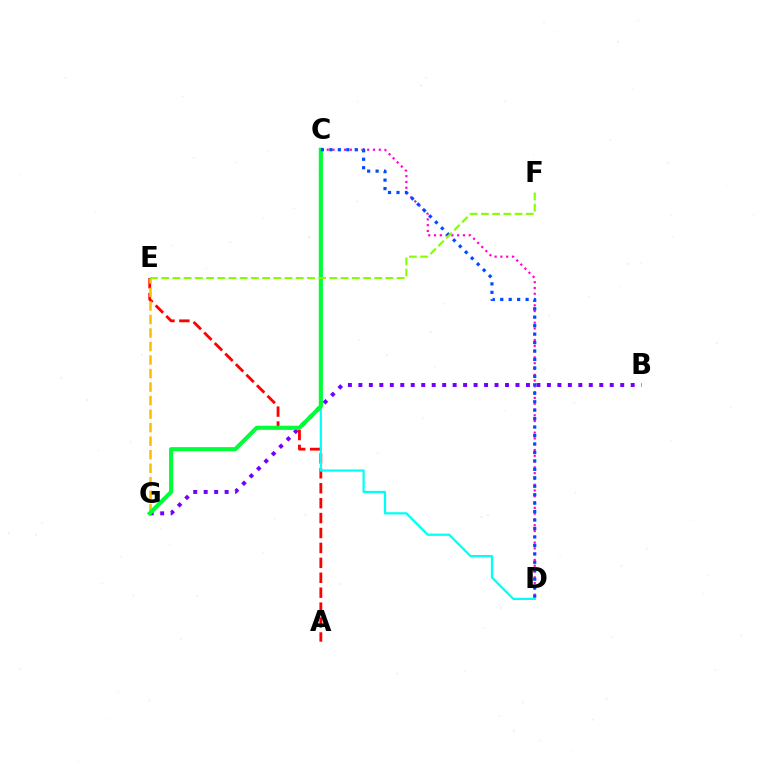{('A', 'E'): [{'color': '#ff0000', 'line_style': 'dashed', 'thickness': 2.03}], ('B', 'G'): [{'color': '#7200ff', 'line_style': 'dotted', 'thickness': 2.85}], ('C', 'D'): [{'color': '#ff00cf', 'line_style': 'dotted', 'thickness': 1.57}, {'color': '#00fff6', 'line_style': 'solid', 'thickness': 1.6}, {'color': '#004bff', 'line_style': 'dotted', 'thickness': 2.3}], ('E', 'G'): [{'color': '#ffbd00', 'line_style': 'dashed', 'thickness': 1.84}], ('C', 'G'): [{'color': '#00ff39', 'line_style': 'solid', 'thickness': 2.96}], ('E', 'F'): [{'color': '#84ff00', 'line_style': 'dashed', 'thickness': 1.52}]}